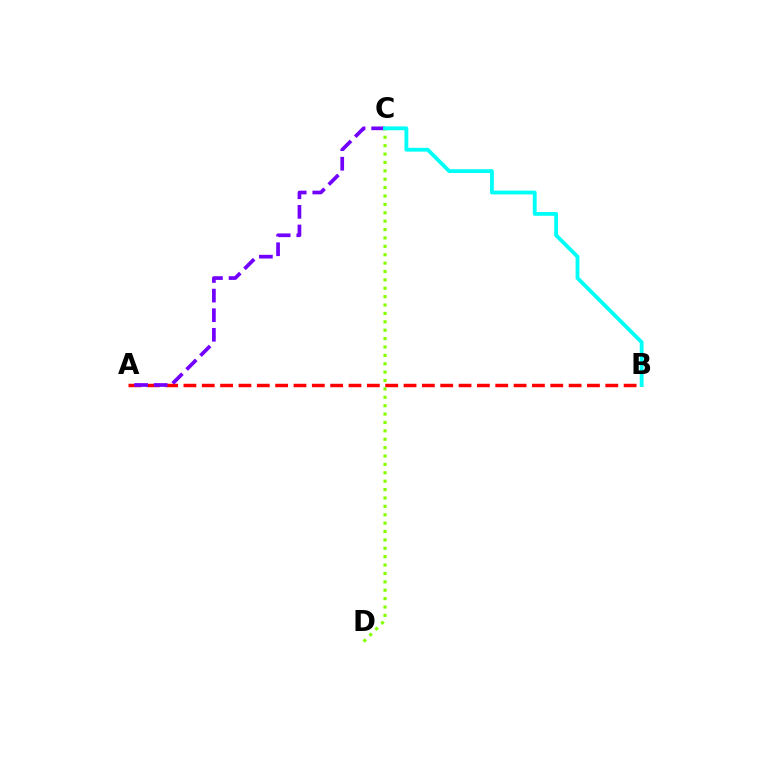{('A', 'B'): [{'color': '#ff0000', 'line_style': 'dashed', 'thickness': 2.49}], ('A', 'C'): [{'color': '#7200ff', 'line_style': 'dashed', 'thickness': 2.66}], ('C', 'D'): [{'color': '#84ff00', 'line_style': 'dotted', 'thickness': 2.28}], ('B', 'C'): [{'color': '#00fff6', 'line_style': 'solid', 'thickness': 2.75}]}